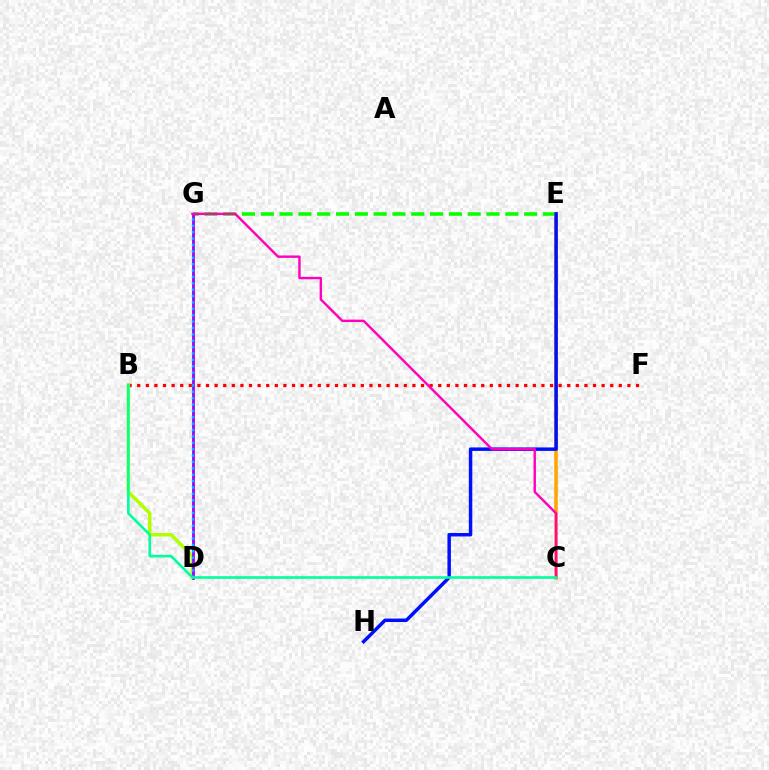{('E', 'G'): [{'color': '#08ff00', 'line_style': 'dashed', 'thickness': 2.56}], ('B', 'F'): [{'color': '#ff0000', 'line_style': 'dotted', 'thickness': 2.34}], ('B', 'D'): [{'color': '#b3ff00', 'line_style': 'solid', 'thickness': 2.53}], ('D', 'G'): [{'color': '#9b00ff', 'line_style': 'solid', 'thickness': 2.0}, {'color': '#00b5ff', 'line_style': 'dotted', 'thickness': 1.73}], ('C', 'E'): [{'color': '#ffa500', 'line_style': 'solid', 'thickness': 2.52}], ('E', 'H'): [{'color': '#0010ff', 'line_style': 'solid', 'thickness': 2.5}], ('C', 'G'): [{'color': '#ff00bd', 'line_style': 'solid', 'thickness': 1.74}], ('B', 'C'): [{'color': '#00ff9d', 'line_style': 'solid', 'thickness': 1.88}]}